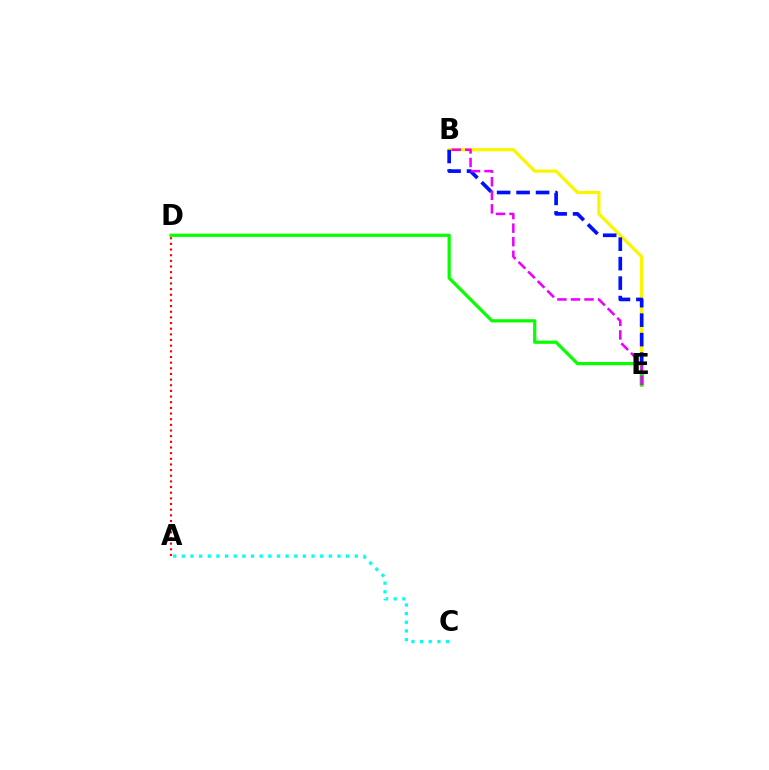{('B', 'E'): [{'color': '#fcf500', 'line_style': 'solid', 'thickness': 2.35}, {'color': '#0010ff', 'line_style': 'dashed', 'thickness': 2.65}, {'color': '#ee00ff', 'line_style': 'dashed', 'thickness': 1.84}], ('D', 'E'): [{'color': '#08ff00', 'line_style': 'solid', 'thickness': 2.32}], ('A', 'C'): [{'color': '#00fff6', 'line_style': 'dotted', 'thickness': 2.35}], ('A', 'D'): [{'color': '#ff0000', 'line_style': 'dotted', 'thickness': 1.54}]}